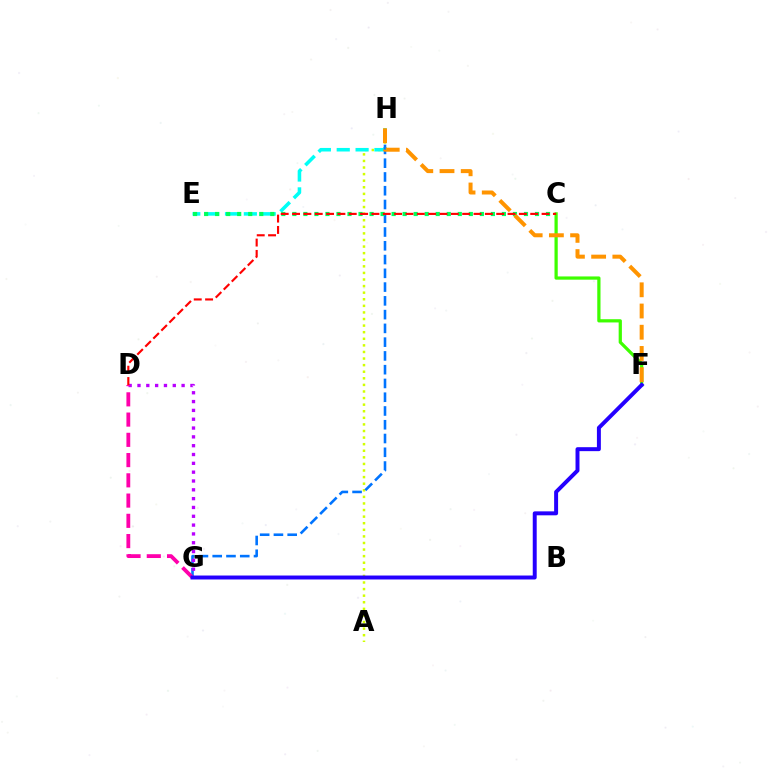{('A', 'H'): [{'color': '#d1ff00', 'line_style': 'dotted', 'thickness': 1.79}], ('E', 'H'): [{'color': '#00fff6', 'line_style': 'dashed', 'thickness': 2.56}], ('C', 'F'): [{'color': '#3dff00', 'line_style': 'solid', 'thickness': 2.33}], ('G', 'H'): [{'color': '#0074ff', 'line_style': 'dashed', 'thickness': 1.87}], ('C', 'E'): [{'color': '#00ff5c', 'line_style': 'dotted', 'thickness': 3.0}], ('D', 'G'): [{'color': '#b900ff', 'line_style': 'dotted', 'thickness': 2.4}, {'color': '#ff00ac', 'line_style': 'dashed', 'thickness': 2.75}], ('F', 'H'): [{'color': '#ff9400', 'line_style': 'dashed', 'thickness': 2.88}], ('C', 'D'): [{'color': '#ff0000', 'line_style': 'dashed', 'thickness': 1.54}], ('F', 'G'): [{'color': '#2500ff', 'line_style': 'solid', 'thickness': 2.85}]}